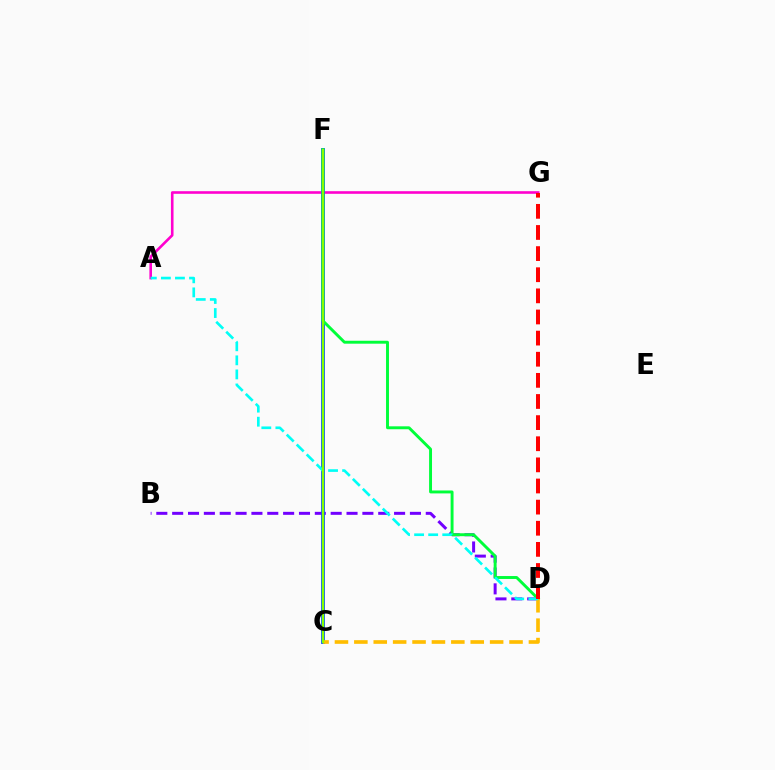{('A', 'G'): [{'color': '#ff00cf', 'line_style': 'solid', 'thickness': 1.88}], ('B', 'D'): [{'color': '#7200ff', 'line_style': 'dashed', 'thickness': 2.15}], ('C', 'F'): [{'color': '#004bff', 'line_style': 'solid', 'thickness': 2.73}, {'color': '#84ff00', 'line_style': 'solid', 'thickness': 1.68}], ('D', 'F'): [{'color': '#00ff39', 'line_style': 'solid', 'thickness': 2.1}], ('C', 'D'): [{'color': '#ffbd00', 'line_style': 'dashed', 'thickness': 2.64}], ('A', 'D'): [{'color': '#00fff6', 'line_style': 'dashed', 'thickness': 1.91}], ('D', 'G'): [{'color': '#ff0000', 'line_style': 'dashed', 'thickness': 2.87}]}